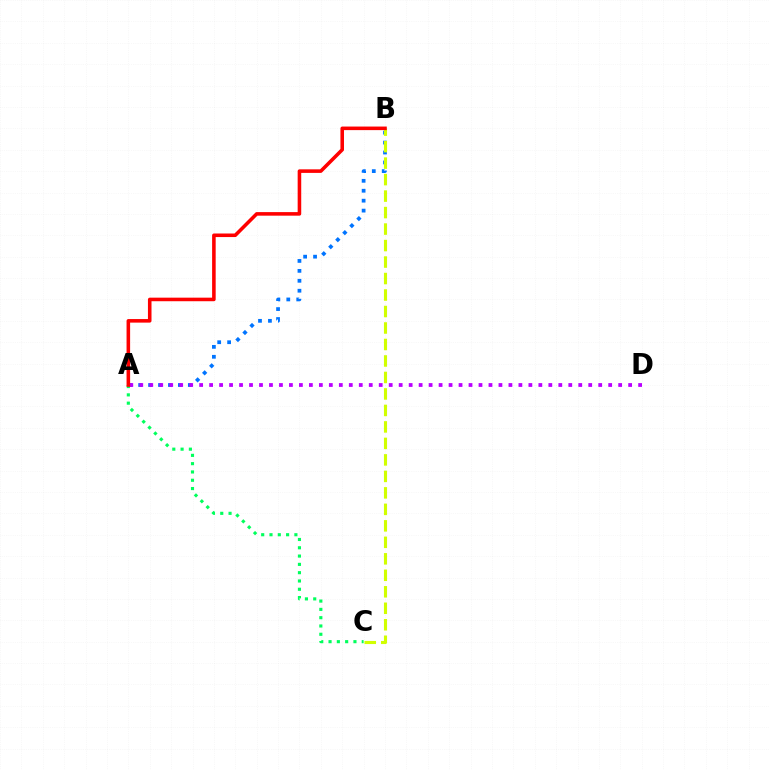{('A', 'B'): [{'color': '#0074ff', 'line_style': 'dotted', 'thickness': 2.7}, {'color': '#ff0000', 'line_style': 'solid', 'thickness': 2.57}], ('A', 'C'): [{'color': '#00ff5c', 'line_style': 'dotted', 'thickness': 2.26}], ('A', 'D'): [{'color': '#b900ff', 'line_style': 'dotted', 'thickness': 2.71}], ('B', 'C'): [{'color': '#d1ff00', 'line_style': 'dashed', 'thickness': 2.24}]}